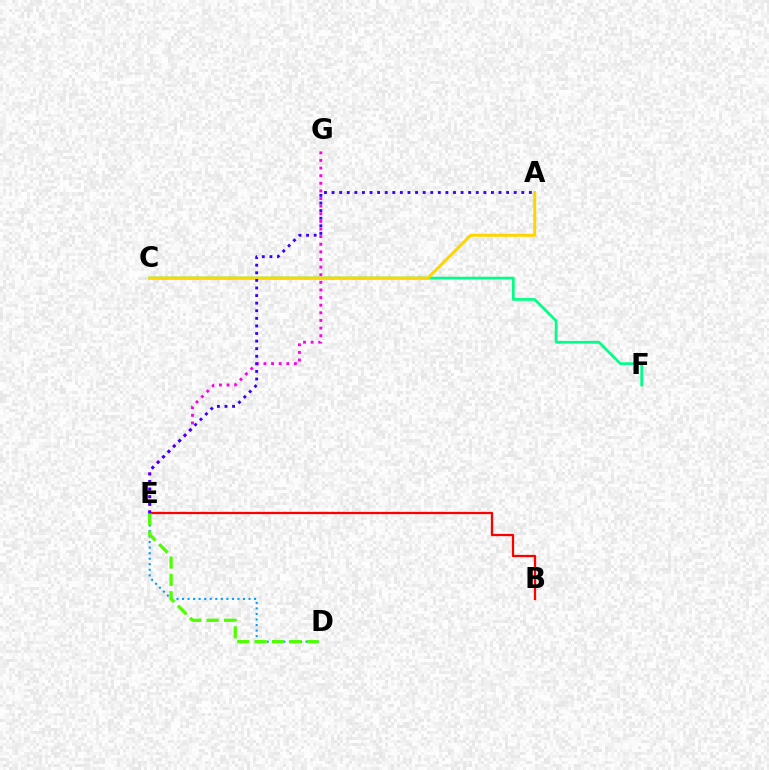{('E', 'G'): [{'color': '#ff00ed', 'line_style': 'dotted', 'thickness': 2.07}], ('C', 'F'): [{'color': '#00ff86', 'line_style': 'solid', 'thickness': 1.94}], ('B', 'E'): [{'color': '#ff0000', 'line_style': 'solid', 'thickness': 1.64}], ('A', 'C'): [{'color': '#ffd500', 'line_style': 'solid', 'thickness': 2.14}], ('D', 'E'): [{'color': '#009eff', 'line_style': 'dotted', 'thickness': 1.51}, {'color': '#4fff00', 'line_style': 'dashed', 'thickness': 2.36}], ('A', 'E'): [{'color': '#3700ff', 'line_style': 'dotted', 'thickness': 2.06}]}